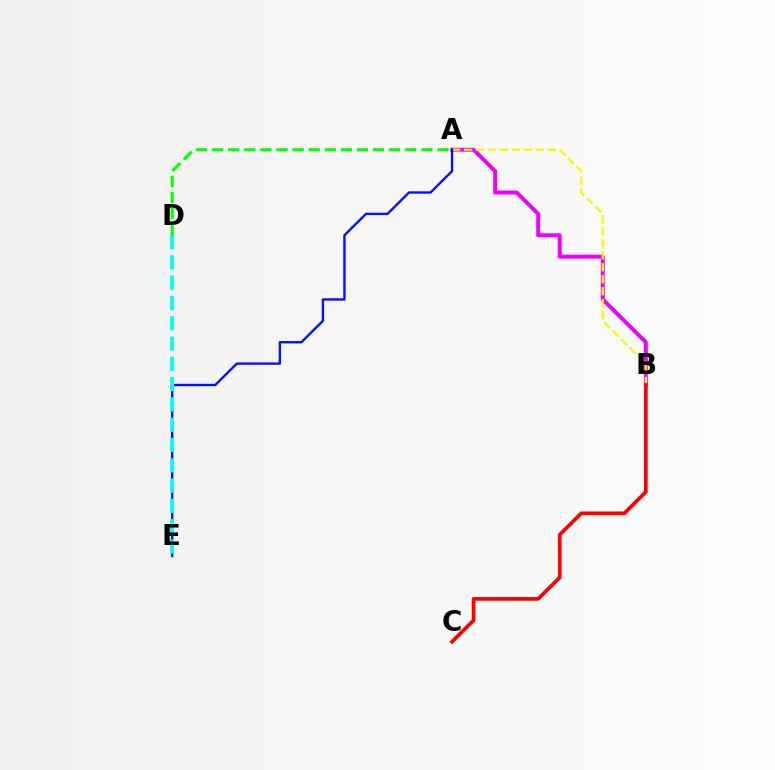{('A', 'B'): [{'color': '#ee00ff', 'line_style': 'solid', 'thickness': 2.83}, {'color': '#fcf500', 'line_style': 'dashed', 'thickness': 1.62}], ('A', 'E'): [{'color': '#0010ff', 'line_style': 'solid', 'thickness': 1.7}], ('D', 'E'): [{'color': '#00fff6', 'line_style': 'dashed', 'thickness': 2.76}], ('B', 'C'): [{'color': '#ff0000', 'line_style': 'solid', 'thickness': 2.67}], ('A', 'D'): [{'color': '#08ff00', 'line_style': 'dashed', 'thickness': 2.19}]}